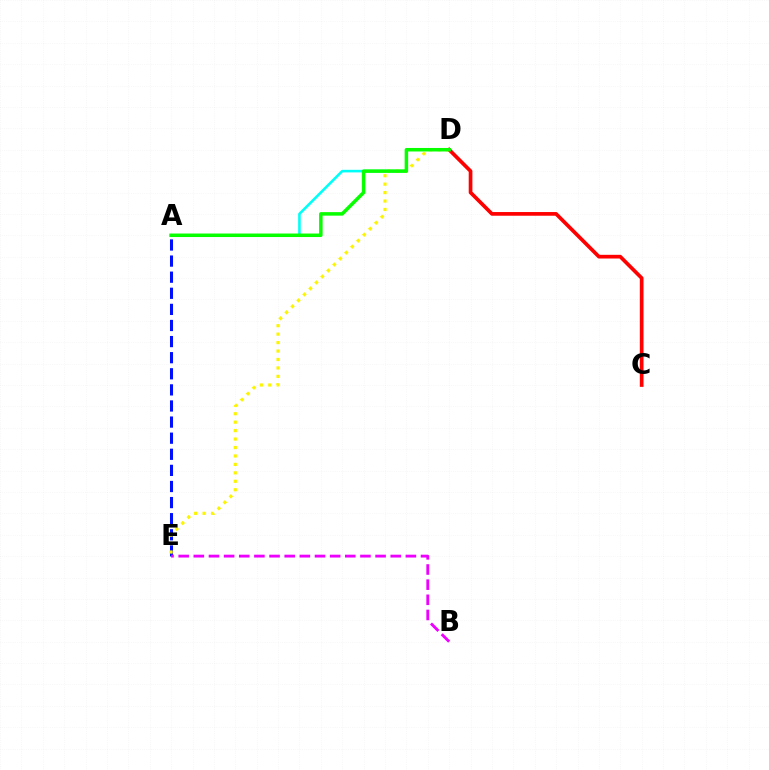{('A', 'E'): [{'color': '#0010ff', 'line_style': 'dashed', 'thickness': 2.19}], ('A', 'D'): [{'color': '#00fff6', 'line_style': 'solid', 'thickness': 1.87}, {'color': '#08ff00', 'line_style': 'solid', 'thickness': 2.53}], ('B', 'E'): [{'color': '#ee00ff', 'line_style': 'dashed', 'thickness': 2.06}], ('D', 'E'): [{'color': '#fcf500', 'line_style': 'dotted', 'thickness': 2.3}], ('C', 'D'): [{'color': '#ff0000', 'line_style': 'solid', 'thickness': 2.66}]}